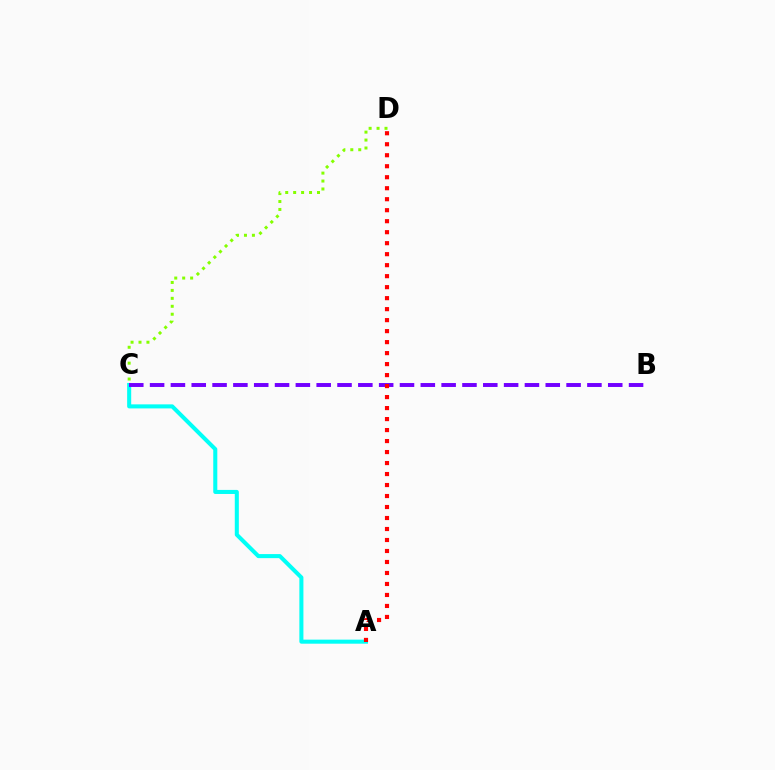{('A', 'C'): [{'color': '#00fff6', 'line_style': 'solid', 'thickness': 2.92}], ('C', 'D'): [{'color': '#84ff00', 'line_style': 'dotted', 'thickness': 2.16}], ('B', 'C'): [{'color': '#7200ff', 'line_style': 'dashed', 'thickness': 2.83}], ('A', 'D'): [{'color': '#ff0000', 'line_style': 'dotted', 'thickness': 2.99}]}